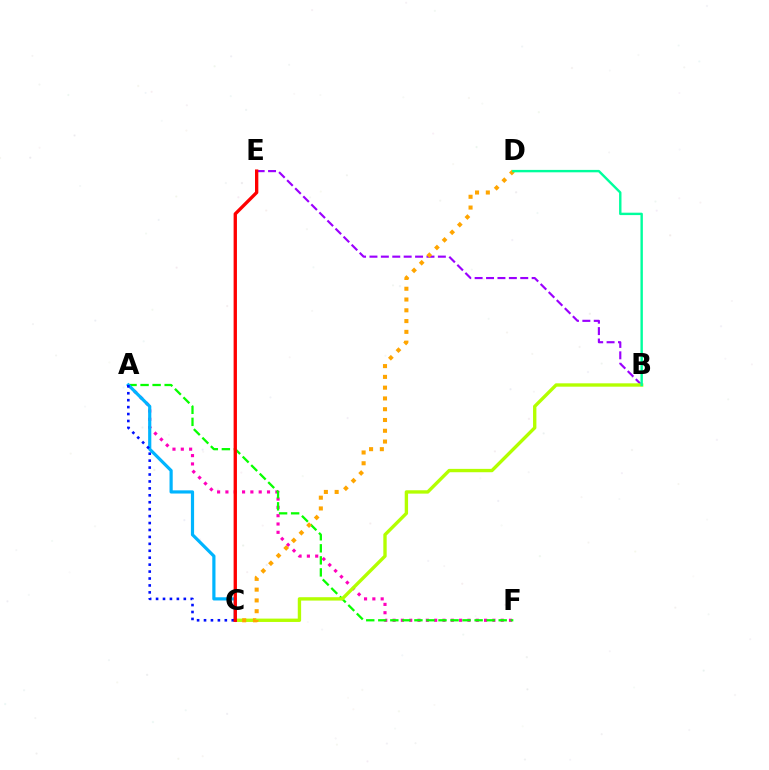{('B', 'E'): [{'color': '#9b00ff', 'line_style': 'dashed', 'thickness': 1.55}], ('A', 'F'): [{'color': '#ff00bd', 'line_style': 'dotted', 'thickness': 2.26}, {'color': '#08ff00', 'line_style': 'dashed', 'thickness': 1.64}], ('B', 'C'): [{'color': '#b3ff00', 'line_style': 'solid', 'thickness': 2.42}], ('A', 'C'): [{'color': '#00b5ff', 'line_style': 'solid', 'thickness': 2.3}, {'color': '#0010ff', 'line_style': 'dotted', 'thickness': 1.88}], ('C', 'D'): [{'color': '#ffa500', 'line_style': 'dotted', 'thickness': 2.93}], ('C', 'E'): [{'color': '#ff0000', 'line_style': 'solid', 'thickness': 2.4}], ('B', 'D'): [{'color': '#00ff9d', 'line_style': 'solid', 'thickness': 1.73}]}